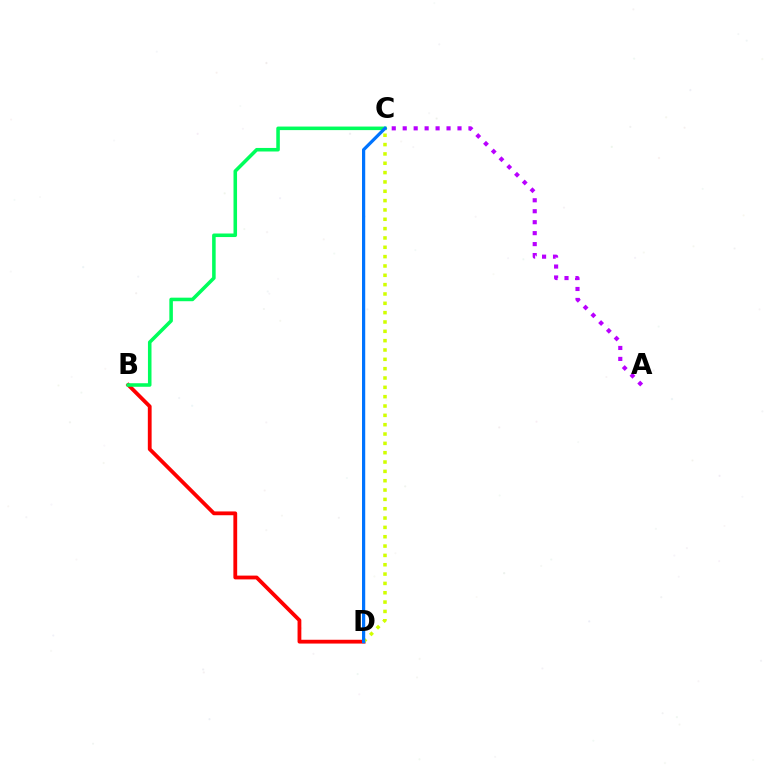{('A', 'C'): [{'color': '#b900ff', 'line_style': 'dotted', 'thickness': 2.98}], ('B', 'D'): [{'color': '#ff0000', 'line_style': 'solid', 'thickness': 2.73}], ('C', 'D'): [{'color': '#d1ff00', 'line_style': 'dotted', 'thickness': 2.54}, {'color': '#0074ff', 'line_style': 'solid', 'thickness': 2.32}], ('B', 'C'): [{'color': '#00ff5c', 'line_style': 'solid', 'thickness': 2.55}]}